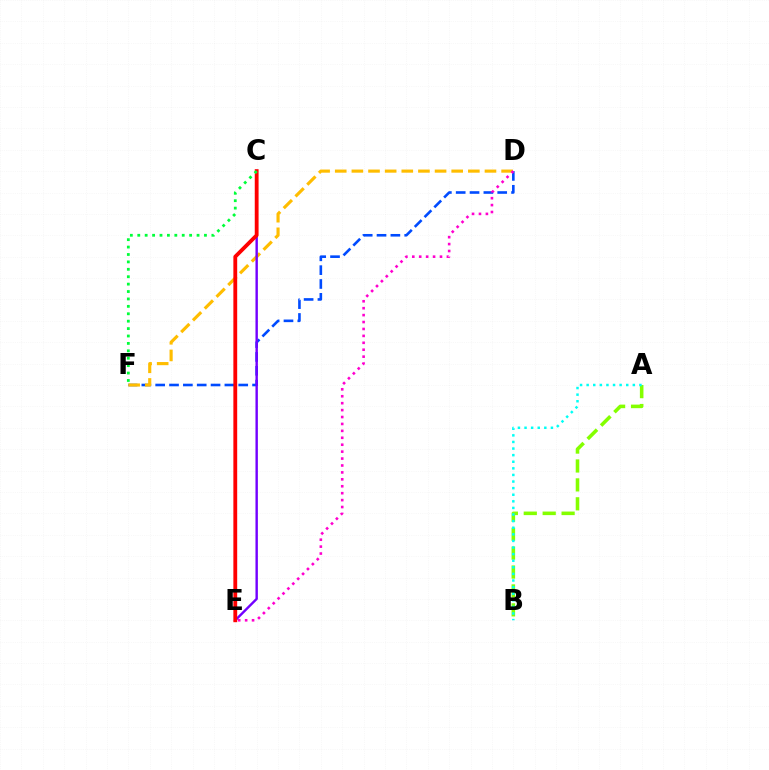{('A', 'B'): [{'color': '#84ff00', 'line_style': 'dashed', 'thickness': 2.57}, {'color': '#00fff6', 'line_style': 'dotted', 'thickness': 1.79}], ('D', 'F'): [{'color': '#004bff', 'line_style': 'dashed', 'thickness': 1.88}, {'color': '#ffbd00', 'line_style': 'dashed', 'thickness': 2.26}], ('C', 'E'): [{'color': '#7200ff', 'line_style': 'solid', 'thickness': 1.74}, {'color': '#ff0000', 'line_style': 'solid', 'thickness': 2.75}], ('D', 'E'): [{'color': '#ff00cf', 'line_style': 'dotted', 'thickness': 1.88}], ('C', 'F'): [{'color': '#00ff39', 'line_style': 'dotted', 'thickness': 2.01}]}